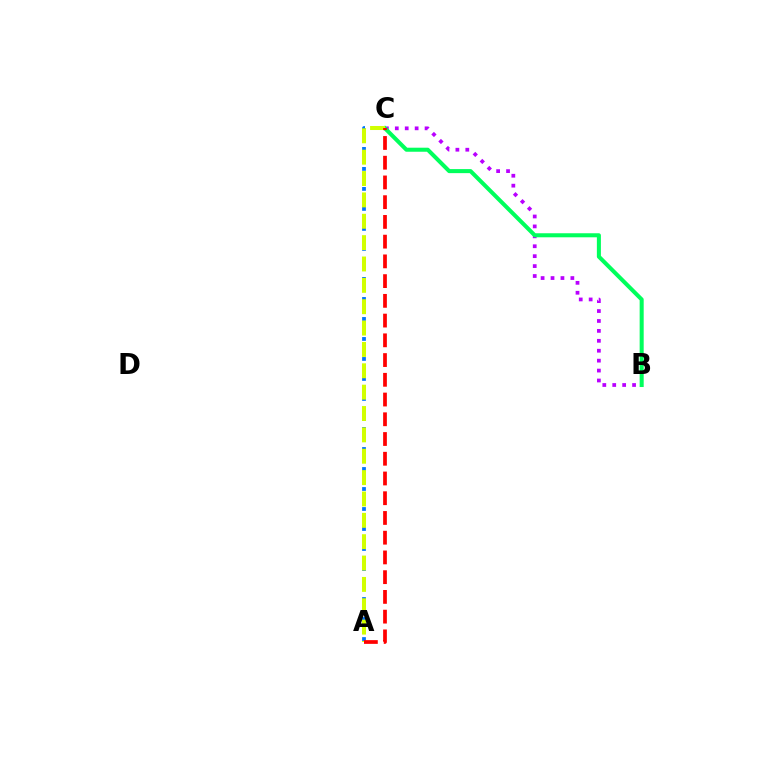{('A', 'C'): [{'color': '#0074ff', 'line_style': 'dotted', 'thickness': 2.72}, {'color': '#d1ff00', 'line_style': 'dashed', 'thickness': 2.9}, {'color': '#ff0000', 'line_style': 'dashed', 'thickness': 2.68}], ('B', 'C'): [{'color': '#b900ff', 'line_style': 'dotted', 'thickness': 2.7}, {'color': '#00ff5c', 'line_style': 'solid', 'thickness': 2.91}]}